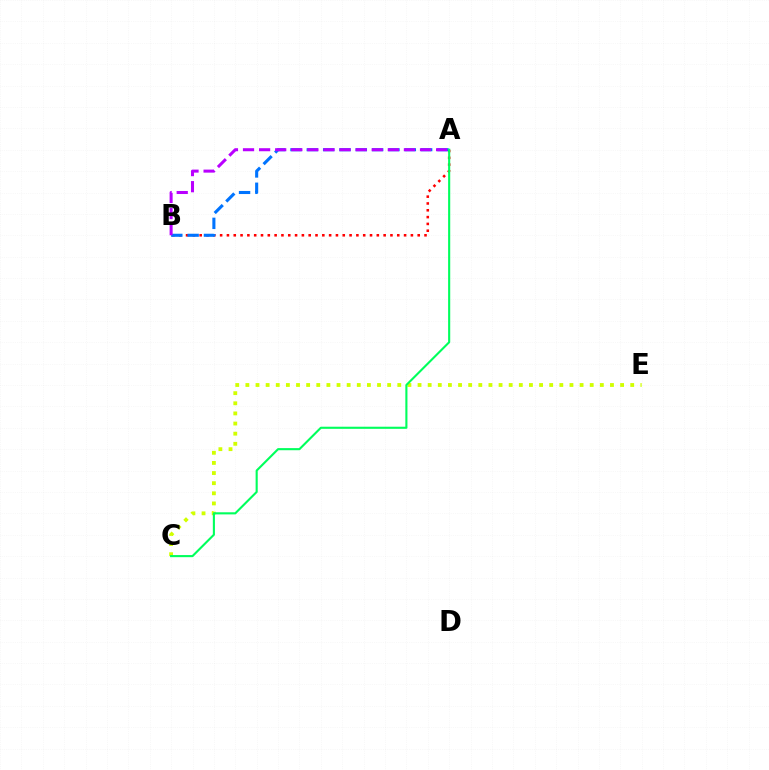{('A', 'B'): [{'color': '#ff0000', 'line_style': 'dotted', 'thickness': 1.85}, {'color': '#0074ff', 'line_style': 'dashed', 'thickness': 2.22}, {'color': '#b900ff', 'line_style': 'dashed', 'thickness': 2.19}], ('C', 'E'): [{'color': '#d1ff00', 'line_style': 'dotted', 'thickness': 2.75}], ('A', 'C'): [{'color': '#00ff5c', 'line_style': 'solid', 'thickness': 1.52}]}